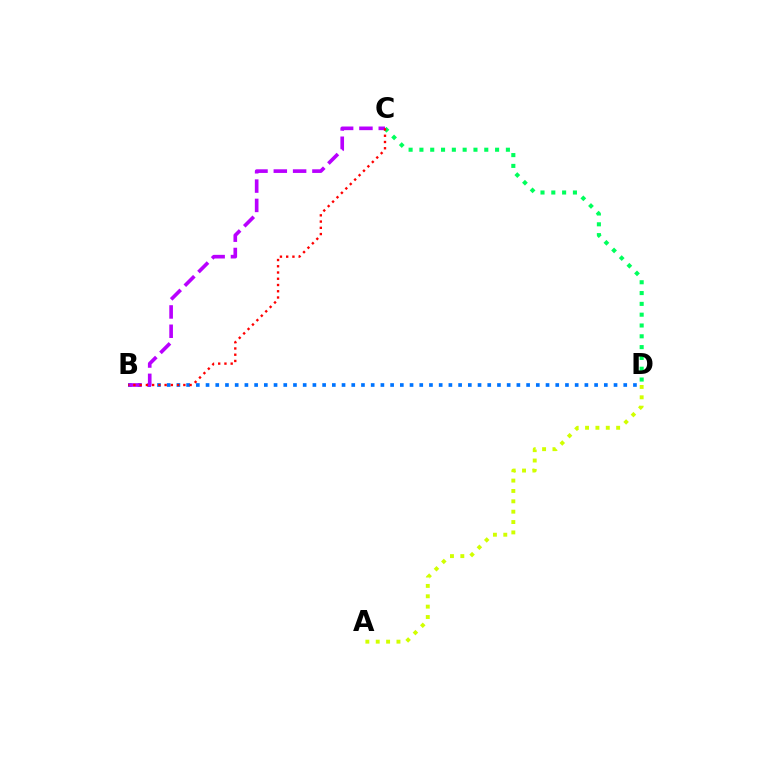{('C', 'D'): [{'color': '#00ff5c', 'line_style': 'dotted', 'thickness': 2.94}], ('A', 'D'): [{'color': '#d1ff00', 'line_style': 'dotted', 'thickness': 2.82}], ('B', 'D'): [{'color': '#0074ff', 'line_style': 'dotted', 'thickness': 2.64}], ('B', 'C'): [{'color': '#b900ff', 'line_style': 'dashed', 'thickness': 2.62}, {'color': '#ff0000', 'line_style': 'dotted', 'thickness': 1.7}]}